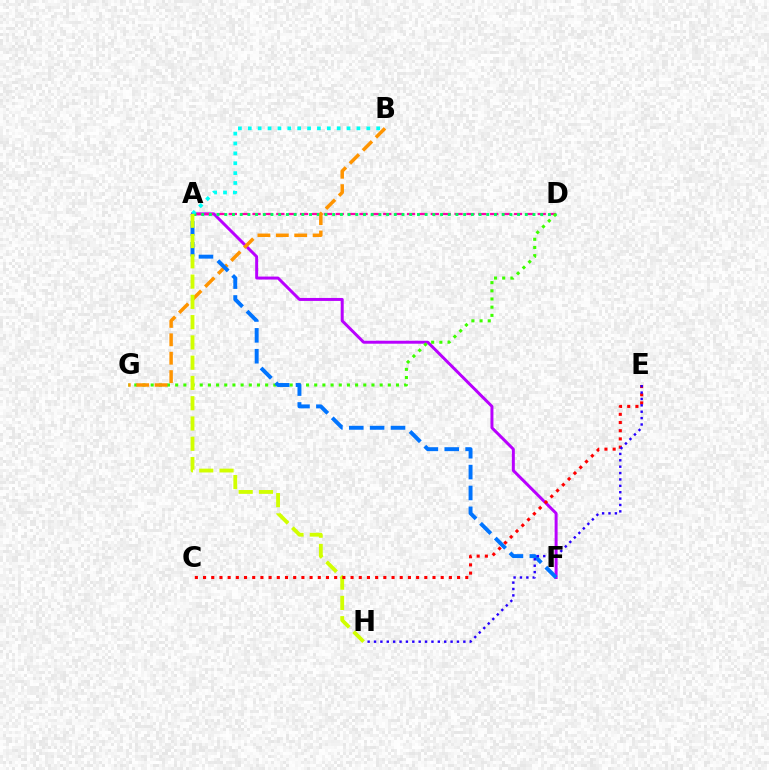{('A', 'F'): [{'color': '#b900ff', 'line_style': 'solid', 'thickness': 2.14}, {'color': '#0074ff', 'line_style': 'dashed', 'thickness': 2.84}], ('A', 'D'): [{'color': '#ff00ac', 'line_style': 'dashed', 'thickness': 1.61}, {'color': '#00ff5c', 'line_style': 'dotted', 'thickness': 2.09}], ('D', 'G'): [{'color': '#3dff00', 'line_style': 'dotted', 'thickness': 2.22}], ('B', 'G'): [{'color': '#ff9400', 'line_style': 'dashed', 'thickness': 2.5}], ('A', 'B'): [{'color': '#00fff6', 'line_style': 'dotted', 'thickness': 2.68}], ('A', 'H'): [{'color': '#d1ff00', 'line_style': 'dashed', 'thickness': 2.75}], ('C', 'E'): [{'color': '#ff0000', 'line_style': 'dotted', 'thickness': 2.23}], ('E', 'H'): [{'color': '#2500ff', 'line_style': 'dotted', 'thickness': 1.73}]}